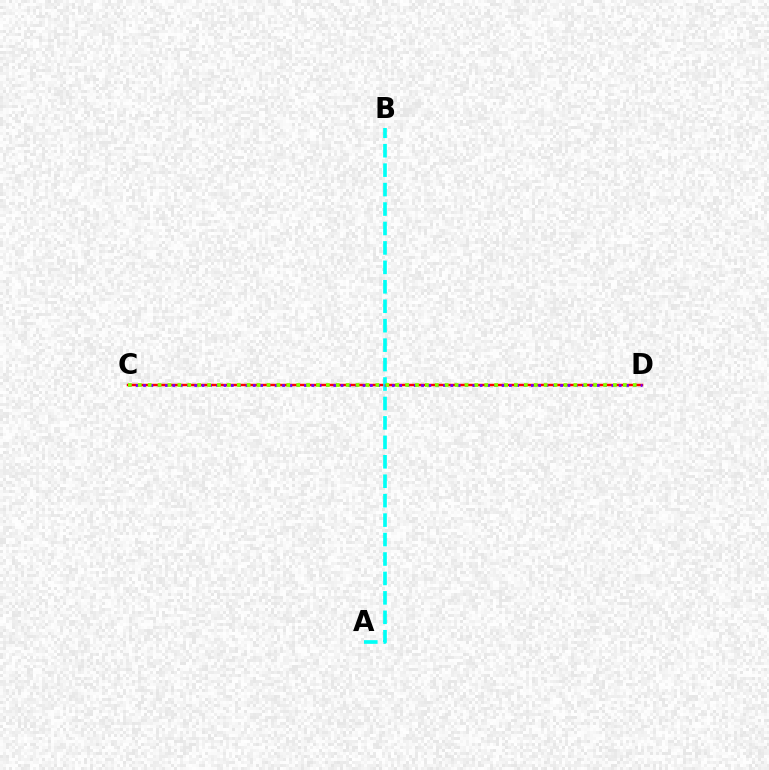{('C', 'D'): [{'color': '#ff0000', 'line_style': 'solid', 'thickness': 1.77}, {'color': '#7200ff', 'line_style': 'dotted', 'thickness': 1.99}, {'color': '#84ff00', 'line_style': 'dotted', 'thickness': 2.69}], ('A', 'B'): [{'color': '#00fff6', 'line_style': 'dashed', 'thickness': 2.64}]}